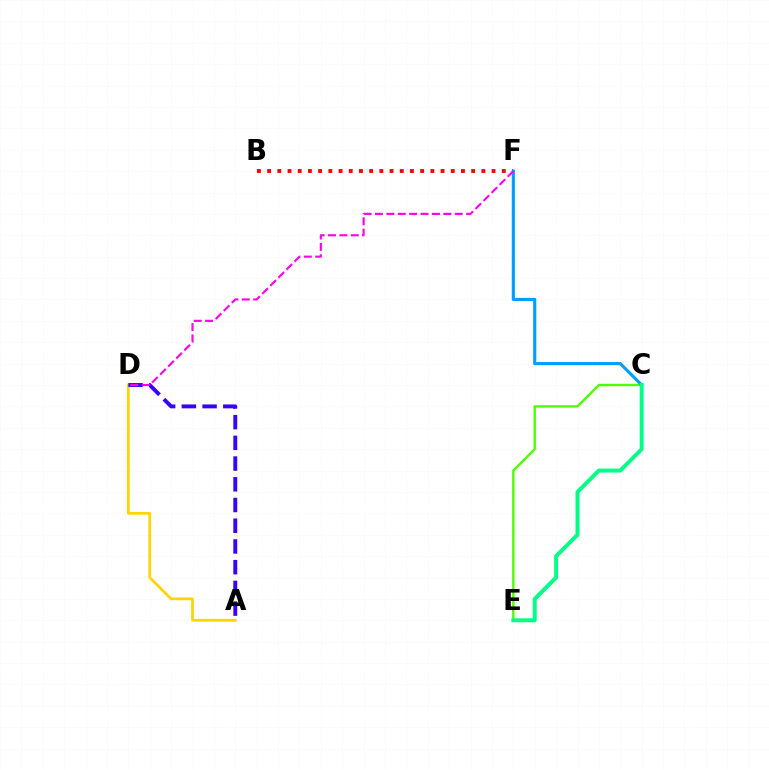{('B', 'F'): [{'color': '#ff0000', 'line_style': 'dotted', 'thickness': 2.77}], ('C', 'E'): [{'color': '#4fff00', 'line_style': 'solid', 'thickness': 1.72}, {'color': '#00ff86', 'line_style': 'solid', 'thickness': 2.85}], ('A', 'D'): [{'color': '#ffd500', 'line_style': 'solid', 'thickness': 1.97}, {'color': '#3700ff', 'line_style': 'dashed', 'thickness': 2.81}], ('C', 'F'): [{'color': '#009eff', 'line_style': 'solid', 'thickness': 2.25}], ('D', 'F'): [{'color': '#ff00ed', 'line_style': 'dashed', 'thickness': 1.55}]}